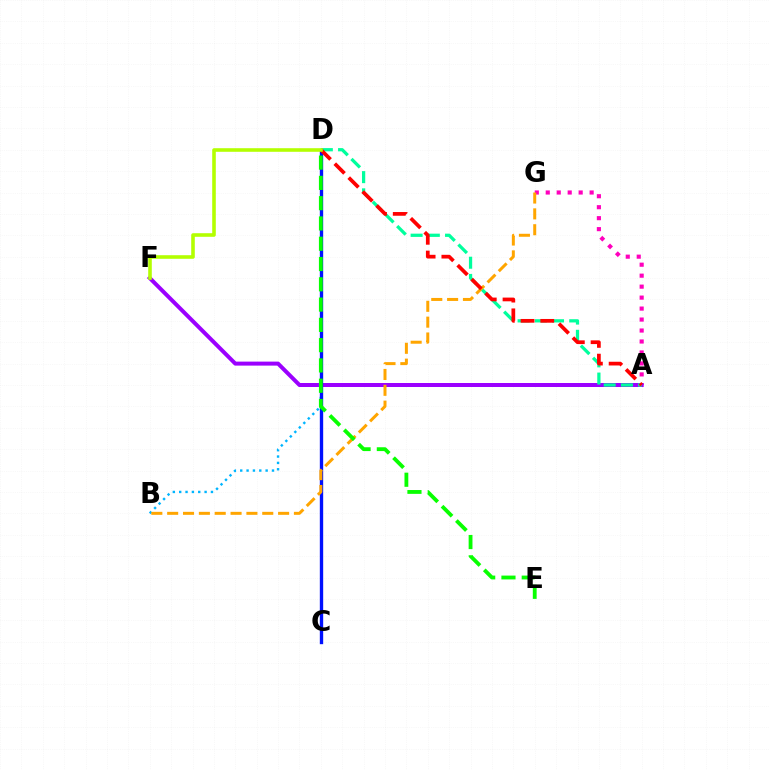{('A', 'B'): [{'color': '#00b5ff', 'line_style': 'dotted', 'thickness': 1.73}], ('A', 'G'): [{'color': '#ff00bd', 'line_style': 'dotted', 'thickness': 2.98}], ('A', 'F'): [{'color': '#9b00ff', 'line_style': 'solid', 'thickness': 2.88}], ('C', 'D'): [{'color': '#0010ff', 'line_style': 'solid', 'thickness': 2.41}], ('A', 'D'): [{'color': '#00ff9d', 'line_style': 'dashed', 'thickness': 2.34}, {'color': '#ff0000', 'line_style': 'dashed', 'thickness': 2.68}], ('B', 'G'): [{'color': '#ffa500', 'line_style': 'dashed', 'thickness': 2.15}], ('D', 'E'): [{'color': '#08ff00', 'line_style': 'dashed', 'thickness': 2.76}], ('D', 'F'): [{'color': '#b3ff00', 'line_style': 'solid', 'thickness': 2.58}]}